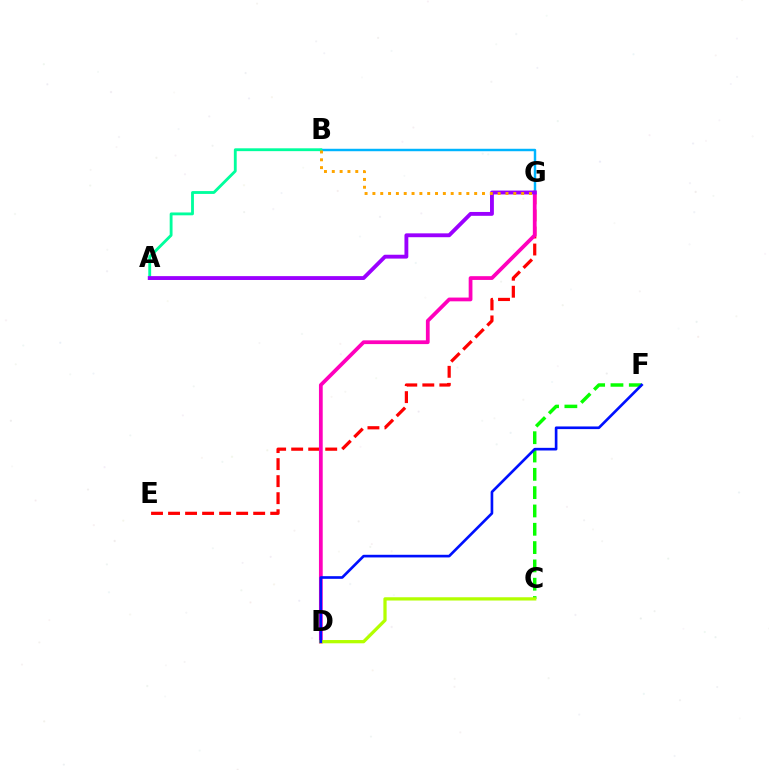{('C', 'F'): [{'color': '#08ff00', 'line_style': 'dashed', 'thickness': 2.49}], ('E', 'G'): [{'color': '#ff0000', 'line_style': 'dashed', 'thickness': 2.31}], ('B', 'G'): [{'color': '#00b5ff', 'line_style': 'solid', 'thickness': 1.77}, {'color': '#ffa500', 'line_style': 'dotted', 'thickness': 2.13}], ('D', 'G'): [{'color': '#ff00bd', 'line_style': 'solid', 'thickness': 2.71}], ('C', 'D'): [{'color': '#b3ff00', 'line_style': 'solid', 'thickness': 2.35}], ('A', 'B'): [{'color': '#00ff9d', 'line_style': 'solid', 'thickness': 2.05}], ('A', 'G'): [{'color': '#9b00ff', 'line_style': 'solid', 'thickness': 2.78}], ('D', 'F'): [{'color': '#0010ff', 'line_style': 'solid', 'thickness': 1.91}]}